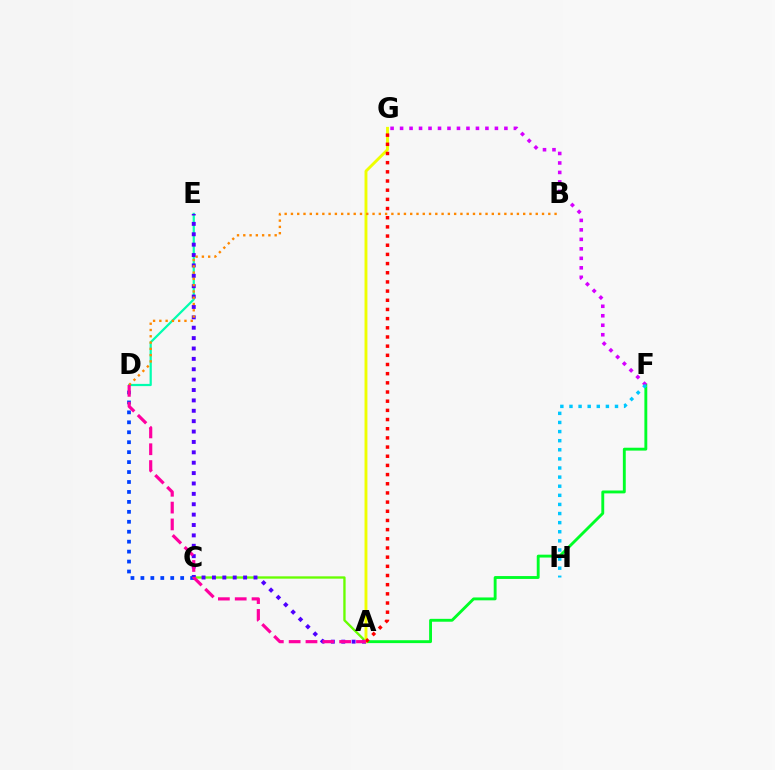{('D', 'E'): [{'color': '#00ffaf', 'line_style': 'solid', 'thickness': 1.59}], ('A', 'F'): [{'color': '#00ff27', 'line_style': 'solid', 'thickness': 2.07}], ('A', 'C'): [{'color': '#66ff00', 'line_style': 'solid', 'thickness': 1.68}], ('A', 'E'): [{'color': '#4f00ff', 'line_style': 'dotted', 'thickness': 2.82}], ('A', 'G'): [{'color': '#eeff00', 'line_style': 'solid', 'thickness': 2.08}, {'color': '#ff0000', 'line_style': 'dotted', 'thickness': 2.49}], ('F', 'G'): [{'color': '#d600ff', 'line_style': 'dotted', 'thickness': 2.58}], ('F', 'H'): [{'color': '#00c7ff', 'line_style': 'dotted', 'thickness': 2.47}], ('C', 'D'): [{'color': '#003fff', 'line_style': 'dotted', 'thickness': 2.7}], ('B', 'D'): [{'color': '#ff8800', 'line_style': 'dotted', 'thickness': 1.71}], ('A', 'D'): [{'color': '#ff00a0', 'line_style': 'dashed', 'thickness': 2.29}]}